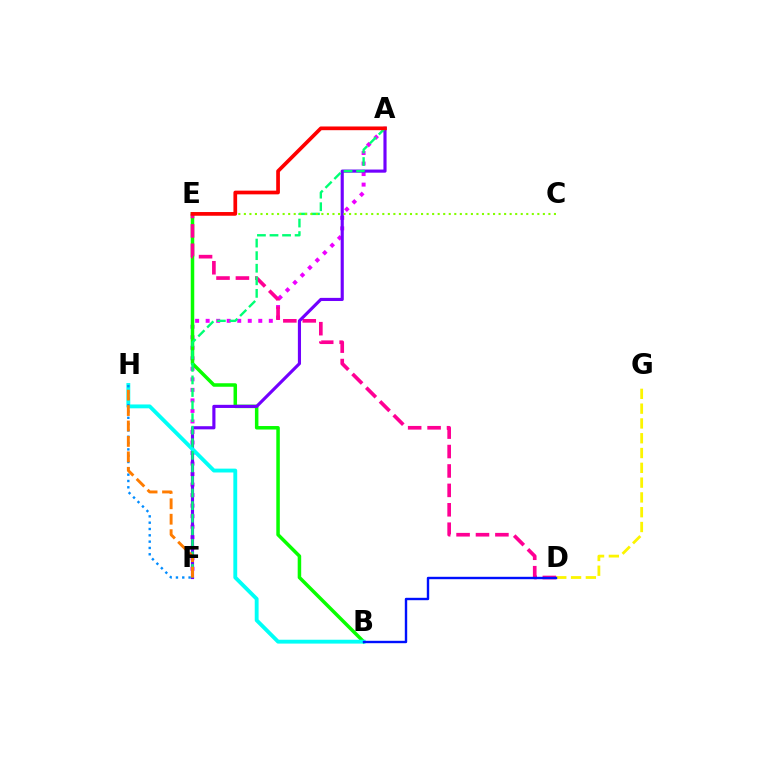{('A', 'F'): [{'color': '#ee00ff', 'line_style': 'dotted', 'thickness': 2.86}, {'color': '#7200ff', 'line_style': 'solid', 'thickness': 2.26}, {'color': '#00ff74', 'line_style': 'dashed', 'thickness': 1.71}], ('B', 'E'): [{'color': '#08ff00', 'line_style': 'solid', 'thickness': 2.52}], ('D', 'E'): [{'color': '#ff0094', 'line_style': 'dashed', 'thickness': 2.64}], ('B', 'H'): [{'color': '#00fff6', 'line_style': 'solid', 'thickness': 2.78}], ('C', 'E'): [{'color': '#84ff00', 'line_style': 'dotted', 'thickness': 1.5}], ('F', 'H'): [{'color': '#008cff', 'line_style': 'dotted', 'thickness': 1.72}, {'color': '#ff7c00', 'line_style': 'dashed', 'thickness': 2.1}], ('D', 'G'): [{'color': '#fcf500', 'line_style': 'dashed', 'thickness': 2.01}], ('B', 'D'): [{'color': '#0010ff', 'line_style': 'solid', 'thickness': 1.72}], ('A', 'E'): [{'color': '#ff0000', 'line_style': 'solid', 'thickness': 2.67}]}